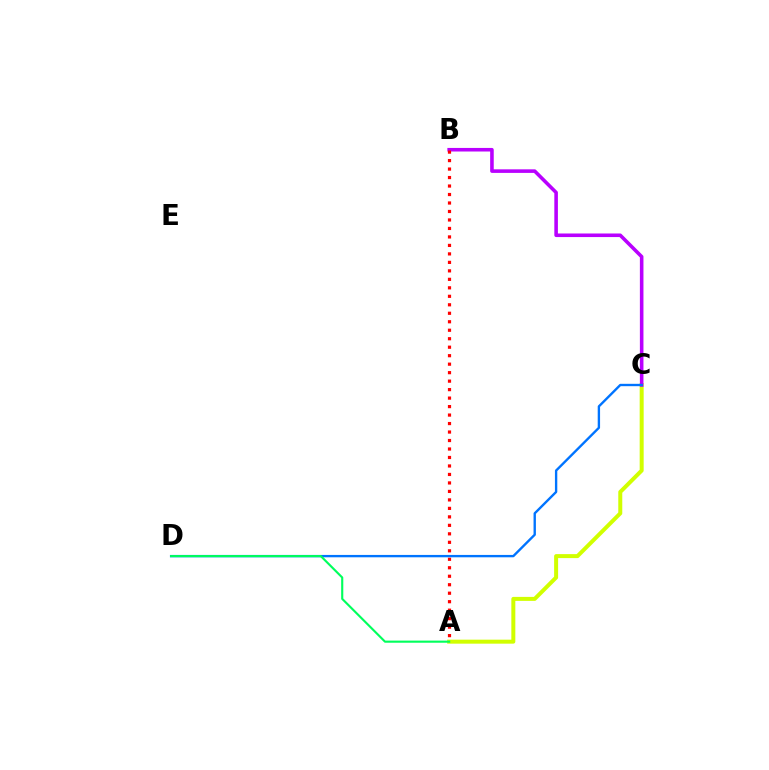{('A', 'C'): [{'color': '#d1ff00', 'line_style': 'solid', 'thickness': 2.87}], ('B', 'C'): [{'color': '#b900ff', 'line_style': 'solid', 'thickness': 2.57}], ('A', 'B'): [{'color': '#ff0000', 'line_style': 'dotted', 'thickness': 2.3}], ('C', 'D'): [{'color': '#0074ff', 'line_style': 'solid', 'thickness': 1.7}], ('A', 'D'): [{'color': '#00ff5c', 'line_style': 'solid', 'thickness': 1.53}]}